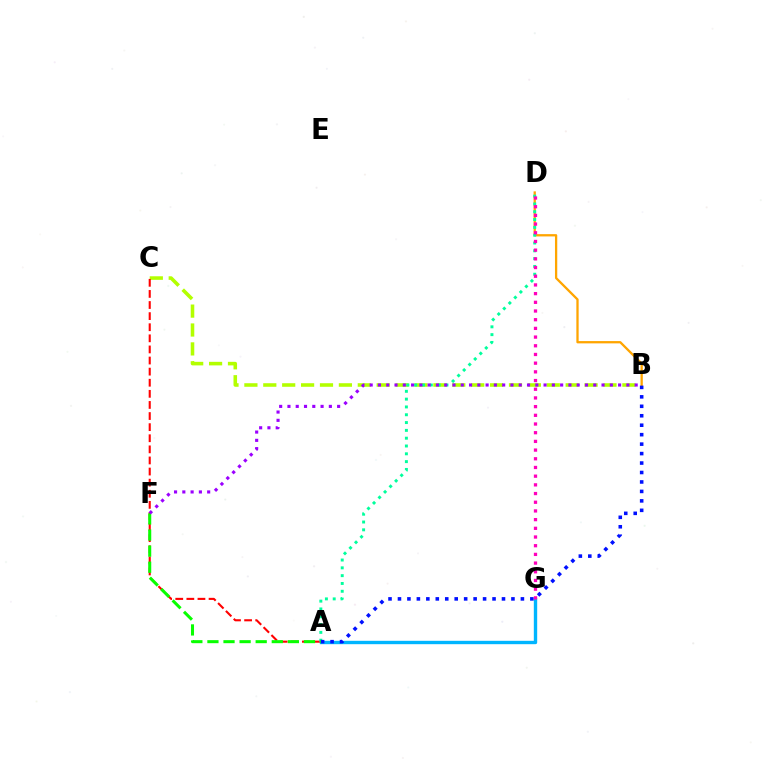{('B', 'C'): [{'color': '#b3ff00', 'line_style': 'dashed', 'thickness': 2.57}], ('A', 'C'): [{'color': '#ff0000', 'line_style': 'dashed', 'thickness': 1.51}], ('A', 'G'): [{'color': '#00b5ff', 'line_style': 'solid', 'thickness': 2.43}], ('B', 'D'): [{'color': '#ffa500', 'line_style': 'solid', 'thickness': 1.65}], ('A', 'D'): [{'color': '#00ff9d', 'line_style': 'dotted', 'thickness': 2.12}], ('A', 'F'): [{'color': '#08ff00', 'line_style': 'dashed', 'thickness': 2.19}], ('A', 'B'): [{'color': '#0010ff', 'line_style': 'dotted', 'thickness': 2.57}], ('B', 'F'): [{'color': '#9b00ff', 'line_style': 'dotted', 'thickness': 2.25}], ('D', 'G'): [{'color': '#ff00bd', 'line_style': 'dotted', 'thickness': 2.36}]}